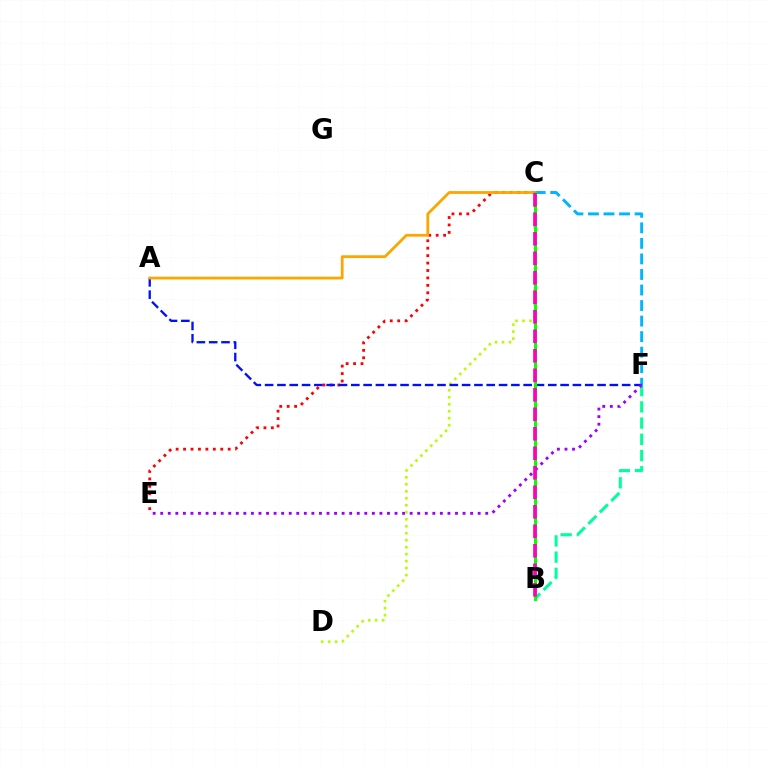{('C', 'F'): [{'color': '#00b5ff', 'line_style': 'dashed', 'thickness': 2.11}], ('C', 'E'): [{'color': '#ff0000', 'line_style': 'dotted', 'thickness': 2.02}], ('C', 'D'): [{'color': '#b3ff00', 'line_style': 'dotted', 'thickness': 1.9}], ('A', 'F'): [{'color': '#0010ff', 'line_style': 'dashed', 'thickness': 1.67}], ('A', 'C'): [{'color': '#ffa500', 'line_style': 'solid', 'thickness': 2.0}], ('B', 'F'): [{'color': '#00ff9d', 'line_style': 'dashed', 'thickness': 2.2}], ('B', 'C'): [{'color': '#08ff00', 'line_style': 'solid', 'thickness': 2.17}, {'color': '#ff00bd', 'line_style': 'dashed', 'thickness': 2.65}], ('E', 'F'): [{'color': '#9b00ff', 'line_style': 'dotted', 'thickness': 2.05}]}